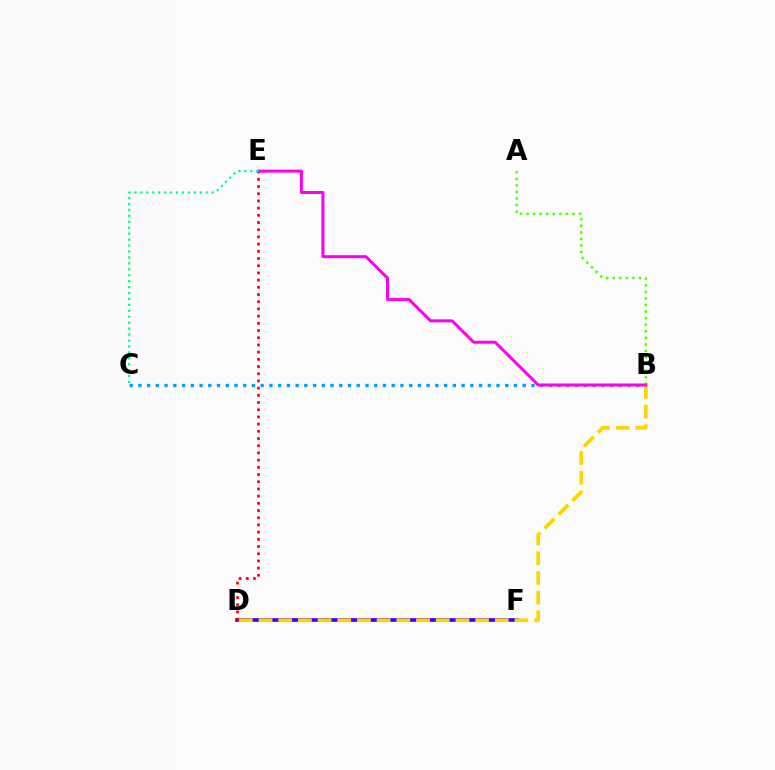{('D', 'F'): [{'color': '#3700ff', 'line_style': 'solid', 'thickness': 2.62}], ('B', 'C'): [{'color': '#009eff', 'line_style': 'dotted', 'thickness': 2.37}], ('B', 'D'): [{'color': '#ffd500', 'line_style': 'dashed', 'thickness': 2.67}], ('A', 'B'): [{'color': '#4fff00', 'line_style': 'dotted', 'thickness': 1.78}], ('D', 'E'): [{'color': '#ff0000', 'line_style': 'dotted', 'thickness': 1.96}], ('B', 'E'): [{'color': '#ff00ed', 'line_style': 'solid', 'thickness': 2.17}], ('C', 'E'): [{'color': '#00ff86', 'line_style': 'dotted', 'thickness': 1.61}]}